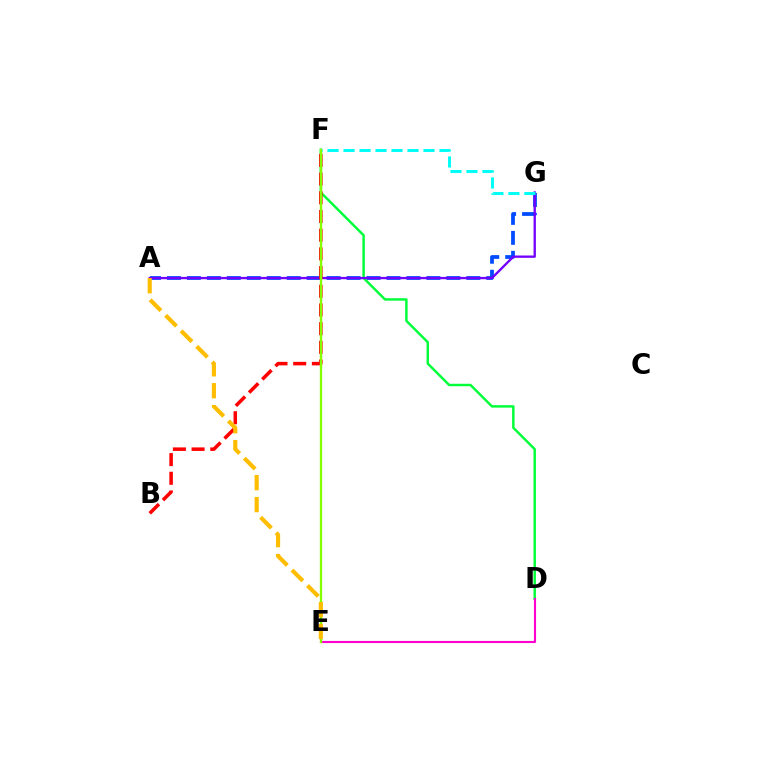{('A', 'G'): [{'color': '#004bff', 'line_style': 'dashed', 'thickness': 2.71}, {'color': '#7200ff', 'line_style': 'solid', 'thickness': 1.68}], ('D', 'F'): [{'color': '#00ff39', 'line_style': 'solid', 'thickness': 1.77}], ('B', 'F'): [{'color': '#ff0000', 'line_style': 'dashed', 'thickness': 2.54}], ('F', 'G'): [{'color': '#00fff6', 'line_style': 'dashed', 'thickness': 2.17}], ('D', 'E'): [{'color': '#ff00cf', 'line_style': 'solid', 'thickness': 1.54}], ('E', 'F'): [{'color': '#84ff00', 'line_style': 'solid', 'thickness': 1.67}], ('A', 'E'): [{'color': '#ffbd00', 'line_style': 'dashed', 'thickness': 2.98}]}